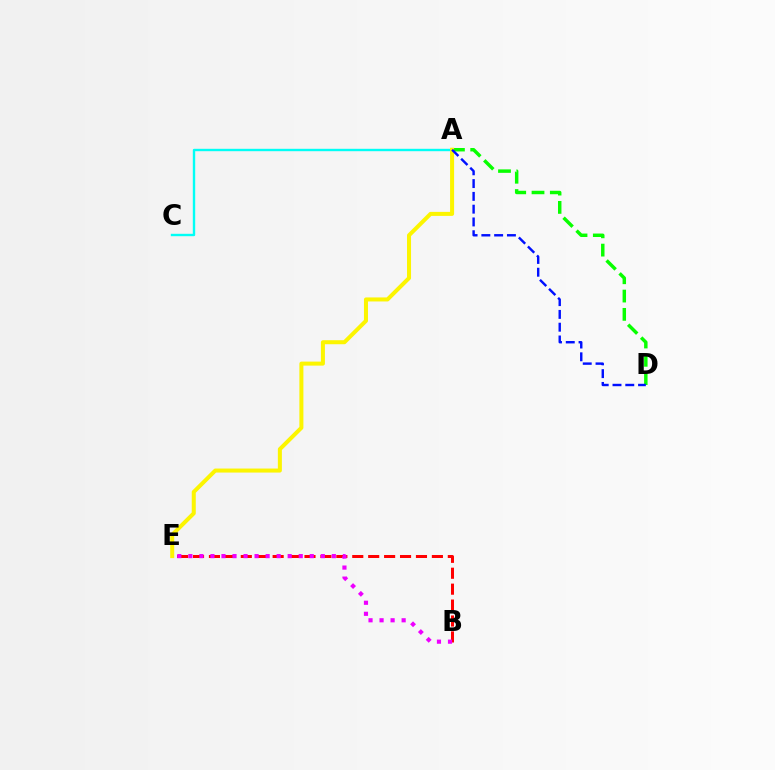{('A', 'D'): [{'color': '#08ff00', 'line_style': 'dashed', 'thickness': 2.49}, {'color': '#0010ff', 'line_style': 'dashed', 'thickness': 1.74}], ('A', 'C'): [{'color': '#00fff6', 'line_style': 'solid', 'thickness': 1.72}], ('A', 'E'): [{'color': '#fcf500', 'line_style': 'solid', 'thickness': 2.9}], ('B', 'E'): [{'color': '#ff0000', 'line_style': 'dashed', 'thickness': 2.16}, {'color': '#ee00ff', 'line_style': 'dotted', 'thickness': 3.0}]}